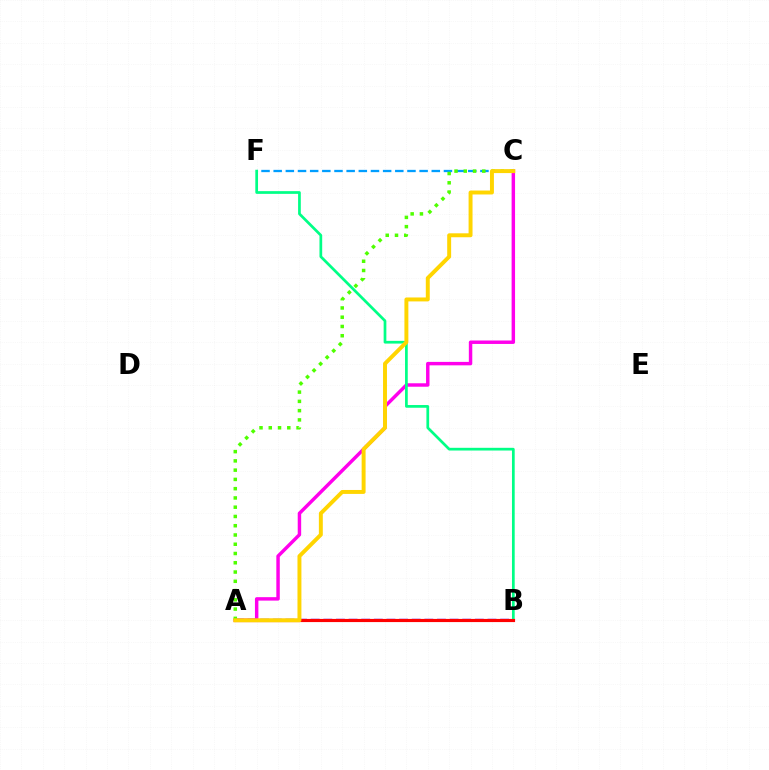{('C', 'F'): [{'color': '#009eff', 'line_style': 'dashed', 'thickness': 1.65}], ('A', 'C'): [{'color': '#ff00ed', 'line_style': 'solid', 'thickness': 2.48}, {'color': '#4fff00', 'line_style': 'dotted', 'thickness': 2.52}, {'color': '#ffd500', 'line_style': 'solid', 'thickness': 2.84}], ('A', 'B'): [{'color': '#3700ff', 'line_style': 'dashed', 'thickness': 1.72}, {'color': '#ff0000', 'line_style': 'solid', 'thickness': 2.27}], ('B', 'F'): [{'color': '#00ff86', 'line_style': 'solid', 'thickness': 1.96}]}